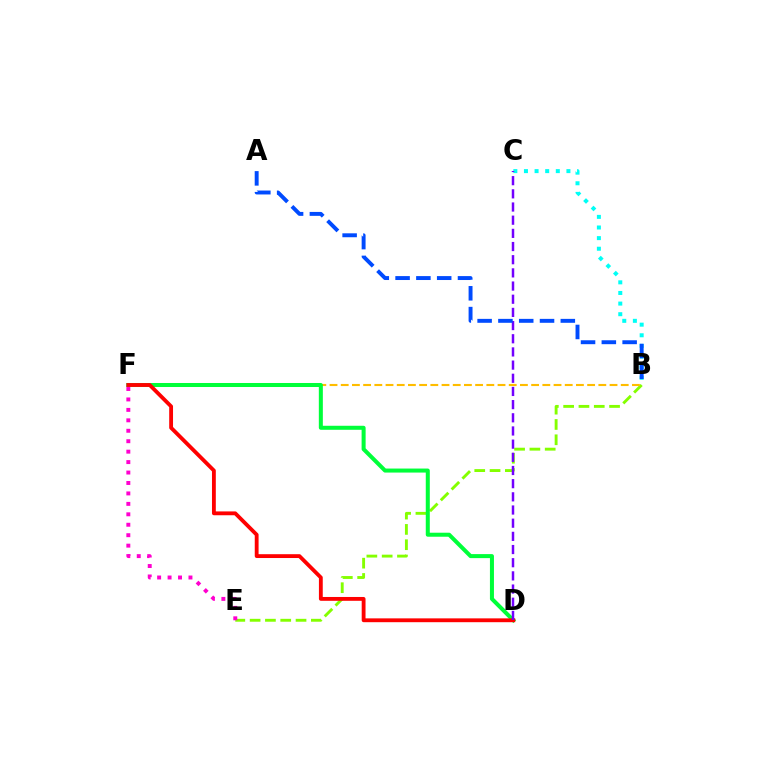{('B', 'C'): [{'color': '#00fff6', 'line_style': 'dotted', 'thickness': 2.88}], ('B', 'E'): [{'color': '#84ff00', 'line_style': 'dashed', 'thickness': 2.08}], ('B', 'F'): [{'color': '#ffbd00', 'line_style': 'dashed', 'thickness': 1.52}], ('D', 'F'): [{'color': '#00ff39', 'line_style': 'solid', 'thickness': 2.89}, {'color': '#ff0000', 'line_style': 'solid', 'thickness': 2.76}], ('E', 'F'): [{'color': '#ff00cf', 'line_style': 'dotted', 'thickness': 2.84}], ('C', 'D'): [{'color': '#7200ff', 'line_style': 'dashed', 'thickness': 1.79}], ('A', 'B'): [{'color': '#004bff', 'line_style': 'dashed', 'thickness': 2.83}]}